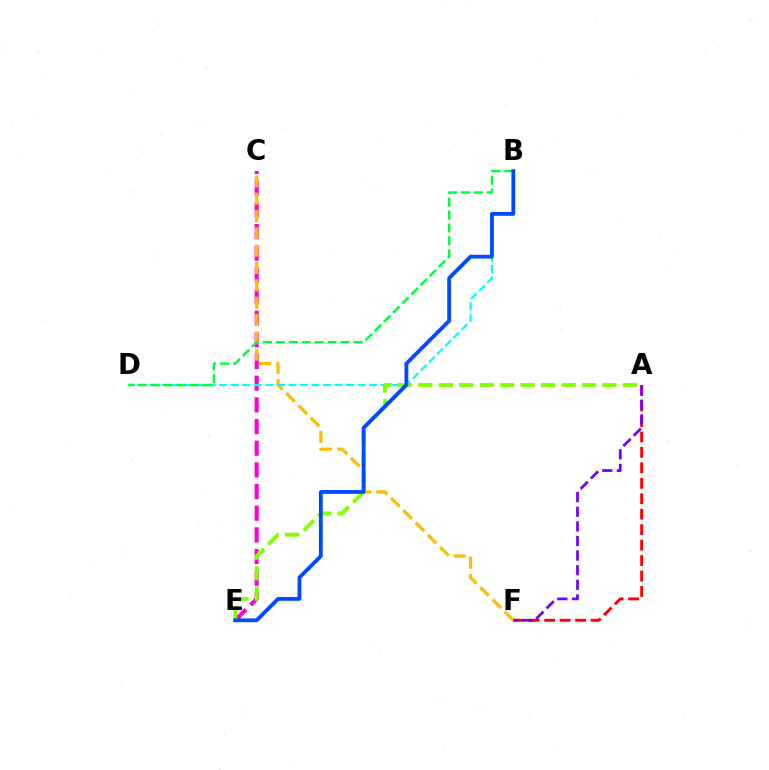{('C', 'E'): [{'color': '#ff00cf', 'line_style': 'dashed', 'thickness': 2.94}], ('A', 'F'): [{'color': '#ff0000', 'line_style': 'dashed', 'thickness': 2.1}, {'color': '#7200ff', 'line_style': 'dashed', 'thickness': 1.99}], ('C', 'F'): [{'color': '#ffbd00', 'line_style': 'dashed', 'thickness': 2.35}], ('B', 'D'): [{'color': '#00fff6', 'line_style': 'dashed', 'thickness': 1.57}, {'color': '#00ff39', 'line_style': 'dashed', 'thickness': 1.76}], ('A', 'E'): [{'color': '#84ff00', 'line_style': 'dashed', 'thickness': 2.78}], ('B', 'E'): [{'color': '#004bff', 'line_style': 'solid', 'thickness': 2.76}]}